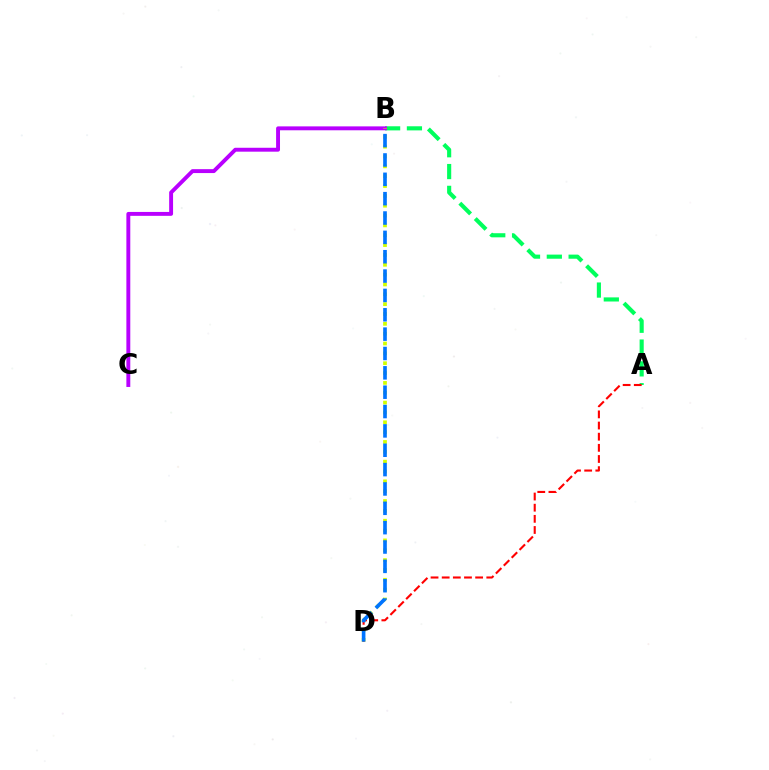{('A', 'B'): [{'color': '#00ff5c', 'line_style': 'dashed', 'thickness': 2.96}], ('B', 'C'): [{'color': '#b900ff', 'line_style': 'solid', 'thickness': 2.81}], ('B', 'D'): [{'color': '#d1ff00', 'line_style': 'dotted', 'thickness': 2.67}, {'color': '#0074ff', 'line_style': 'dashed', 'thickness': 2.63}], ('A', 'D'): [{'color': '#ff0000', 'line_style': 'dashed', 'thickness': 1.51}]}